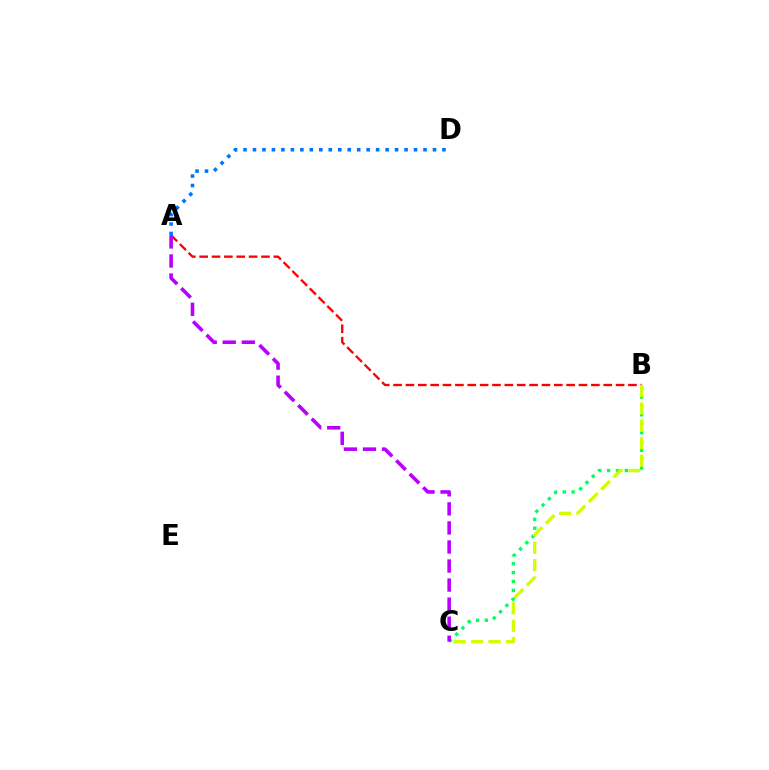{('B', 'C'): [{'color': '#00ff5c', 'line_style': 'dotted', 'thickness': 2.41}, {'color': '#d1ff00', 'line_style': 'dashed', 'thickness': 2.36}], ('A', 'B'): [{'color': '#ff0000', 'line_style': 'dashed', 'thickness': 1.68}], ('A', 'D'): [{'color': '#0074ff', 'line_style': 'dotted', 'thickness': 2.57}], ('A', 'C'): [{'color': '#b900ff', 'line_style': 'dashed', 'thickness': 2.59}]}